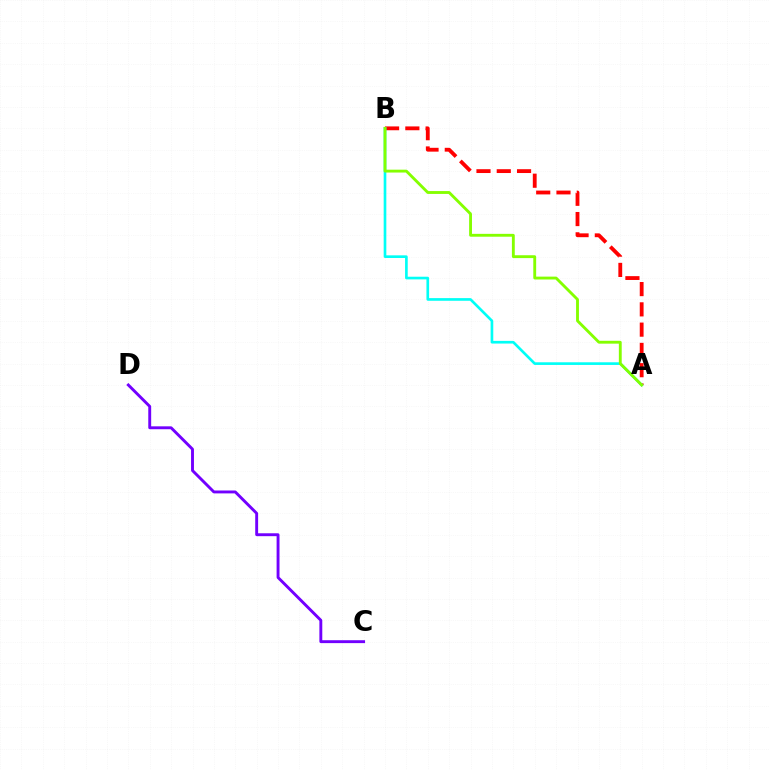{('C', 'D'): [{'color': '#7200ff', 'line_style': 'solid', 'thickness': 2.09}], ('A', 'B'): [{'color': '#ff0000', 'line_style': 'dashed', 'thickness': 2.75}, {'color': '#00fff6', 'line_style': 'solid', 'thickness': 1.92}, {'color': '#84ff00', 'line_style': 'solid', 'thickness': 2.06}]}